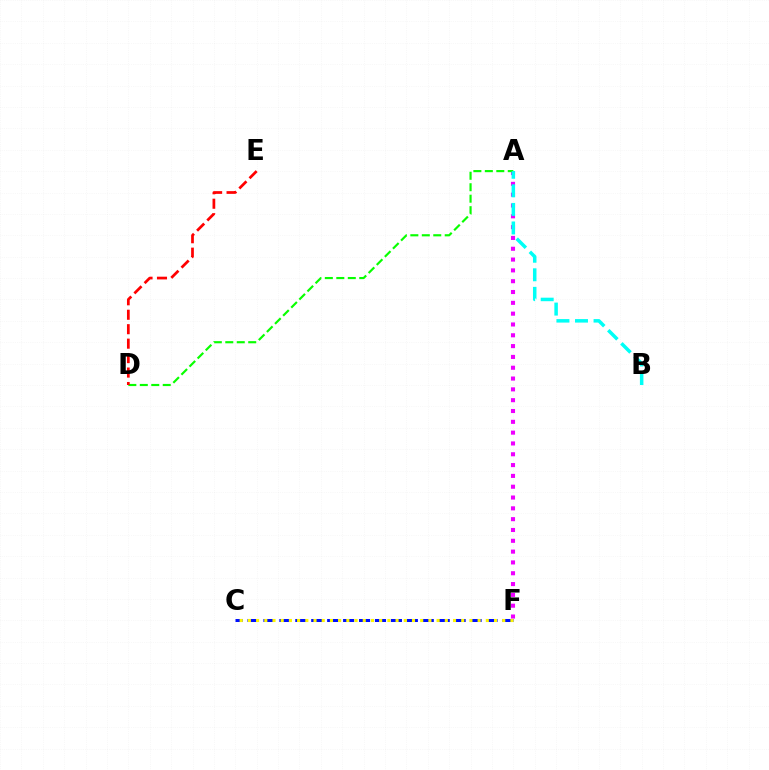{('A', 'F'): [{'color': '#ee00ff', 'line_style': 'dotted', 'thickness': 2.94}], ('A', 'D'): [{'color': '#08ff00', 'line_style': 'dashed', 'thickness': 1.56}], ('C', 'F'): [{'color': '#0010ff', 'line_style': 'dashed', 'thickness': 2.16}, {'color': '#fcf500', 'line_style': 'dotted', 'thickness': 2.23}], ('A', 'B'): [{'color': '#00fff6', 'line_style': 'dashed', 'thickness': 2.52}], ('D', 'E'): [{'color': '#ff0000', 'line_style': 'dashed', 'thickness': 1.96}]}